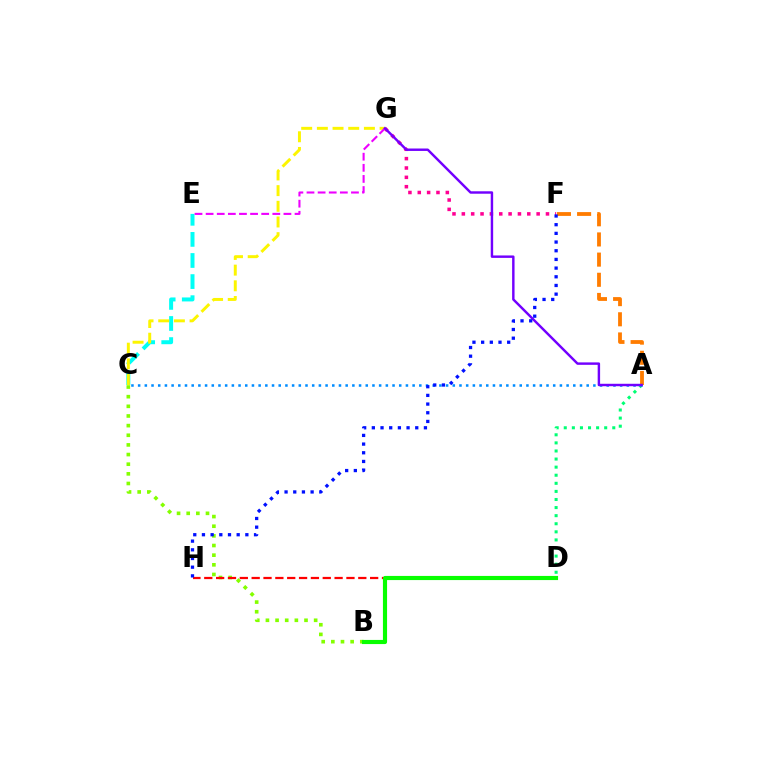{('F', 'G'): [{'color': '#ff0094', 'line_style': 'dotted', 'thickness': 2.54}], ('A', 'D'): [{'color': '#00ff74', 'line_style': 'dotted', 'thickness': 2.2}], ('B', 'C'): [{'color': '#84ff00', 'line_style': 'dotted', 'thickness': 2.62}], ('A', 'F'): [{'color': '#ff7c00', 'line_style': 'dashed', 'thickness': 2.74}], ('C', 'E'): [{'color': '#00fff6', 'line_style': 'dashed', 'thickness': 2.87}], ('C', 'G'): [{'color': '#fcf500', 'line_style': 'dashed', 'thickness': 2.13}], ('E', 'G'): [{'color': '#ee00ff', 'line_style': 'dashed', 'thickness': 1.51}], ('D', 'H'): [{'color': '#ff0000', 'line_style': 'dashed', 'thickness': 1.61}], ('A', 'C'): [{'color': '#008cff', 'line_style': 'dotted', 'thickness': 1.82}], ('A', 'G'): [{'color': '#7200ff', 'line_style': 'solid', 'thickness': 1.75}], ('F', 'H'): [{'color': '#0010ff', 'line_style': 'dotted', 'thickness': 2.36}], ('B', 'D'): [{'color': '#08ff00', 'line_style': 'solid', 'thickness': 2.98}]}